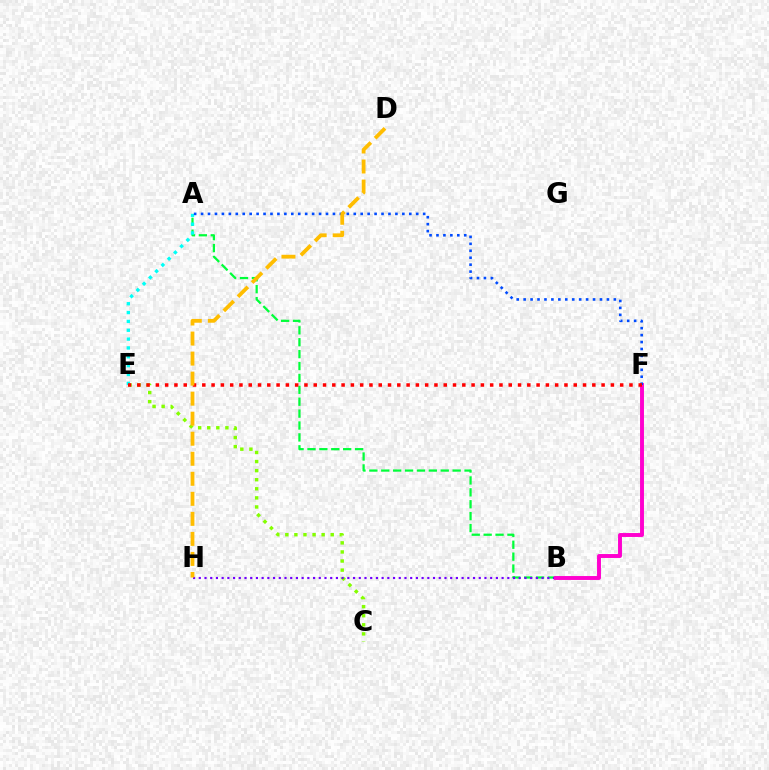{('A', 'B'): [{'color': '#00ff39', 'line_style': 'dashed', 'thickness': 1.62}], ('C', 'E'): [{'color': '#84ff00', 'line_style': 'dotted', 'thickness': 2.47}], ('B', 'H'): [{'color': '#7200ff', 'line_style': 'dotted', 'thickness': 1.55}], ('A', 'E'): [{'color': '#00fff6', 'line_style': 'dotted', 'thickness': 2.4}], ('B', 'F'): [{'color': '#ff00cf', 'line_style': 'solid', 'thickness': 2.82}], ('A', 'F'): [{'color': '#004bff', 'line_style': 'dotted', 'thickness': 1.89}], ('E', 'F'): [{'color': '#ff0000', 'line_style': 'dotted', 'thickness': 2.52}], ('D', 'H'): [{'color': '#ffbd00', 'line_style': 'dashed', 'thickness': 2.72}]}